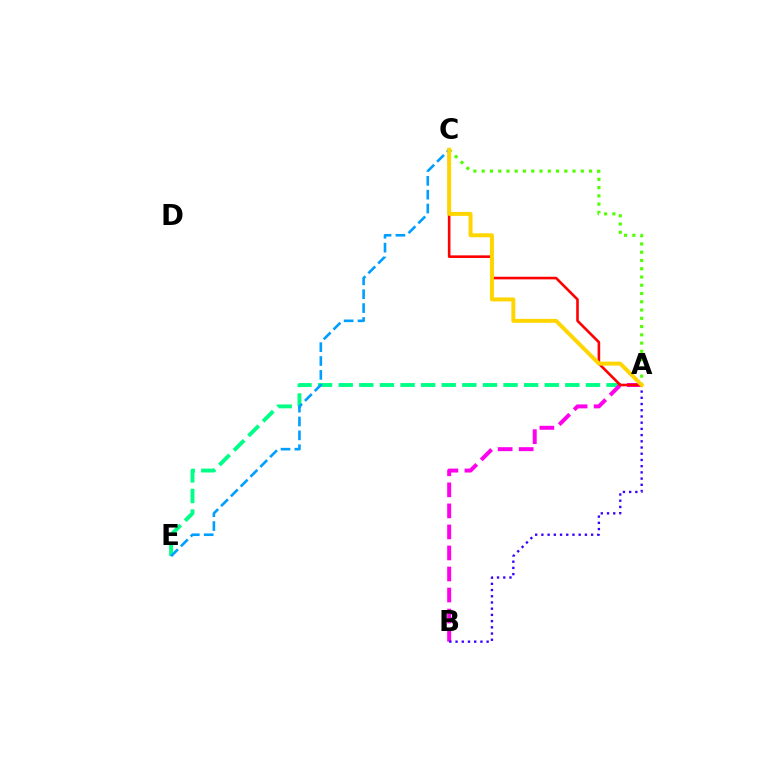{('A', 'E'): [{'color': '#00ff86', 'line_style': 'dashed', 'thickness': 2.8}], ('C', 'E'): [{'color': '#009eff', 'line_style': 'dashed', 'thickness': 1.88}], ('A', 'B'): [{'color': '#ff00ed', 'line_style': 'dashed', 'thickness': 2.86}, {'color': '#3700ff', 'line_style': 'dotted', 'thickness': 1.69}], ('A', 'C'): [{'color': '#ff0000', 'line_style': 'solid', 'thickness': 1.88}, {'color': '#4fff00', 'line_style': 'dotted', 'thickness': 2.24}, {'color': '#ffd500', 'line_style': 'solid', 'thickness': 2.85}]}